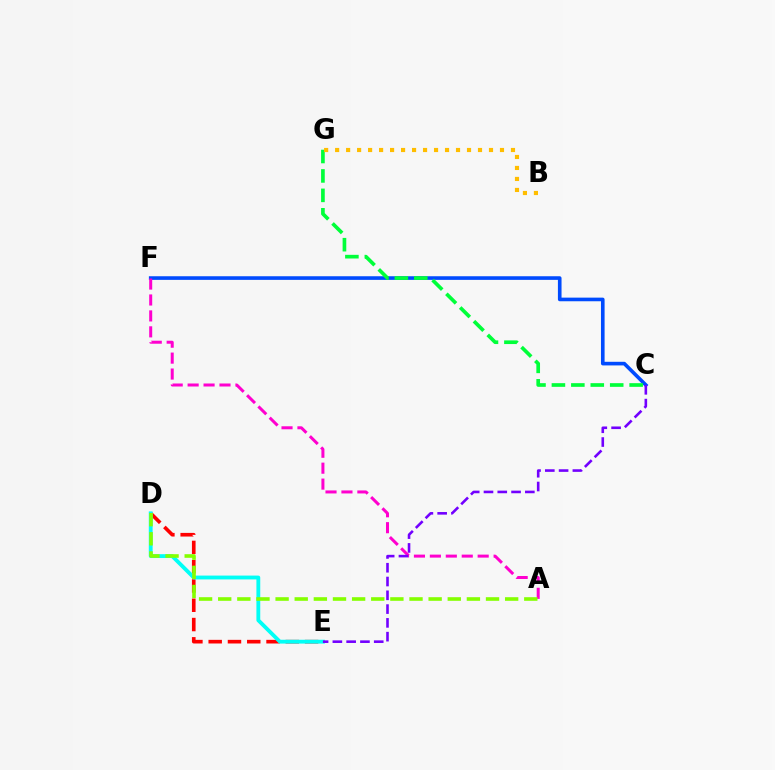{('C', 'F'): [{'color': '#004bff', 'line_style': 'solid', 'thickness': 2.61}], ('D', 'E'): [{'color': '#ff0000', 'line_style': 'dashed', 'thickness': 2.62}, {'color': '#00fff6', 'line_style': 'solid', 'thickness': 2.76}], ('A', 'F'): [{'color': '#ff00cf', 'line_style': 'dashed', 'thickness': 2.16}], ('A', 'D'): [{'color': '#84ff00', 'line_style': 'dashed', 'thickness': 2.6}], ('C', 'E'): [{'color': '#7200ff', 'line_style': 'dashed', 'thickness': 1.87}], ('C', 'G'): [{'color': '#00ff39', 'line_style': 'dashed', 'thickness': 2.64}], ('B', 'G'): [{'color': '#ffbd00', 'line_style': 'dotted', 'thickness': 2.99}]}